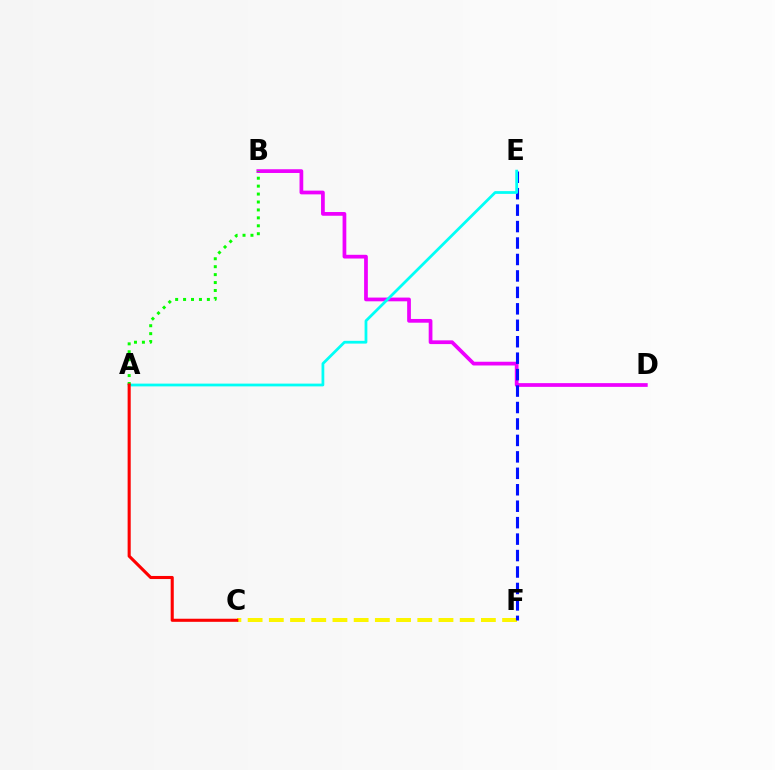{('C', 'F'): [{'color': '#fcf500', 'line_style': 'dashed', 'thickness': 2.88}], ('B', 'D'): [{'color': '#ee00ff', 'line_style': 'solid', 'thickness': 2.69}], ('E', 'F'): [{'color': '#0010ff', 'line_style': 'dashed', 'thickness': 2.23}], ('A', 'E'): [{'color': '#00fff6', 'line_style': 'solid', 'thickness': 1.99}], ('A', 'B'): [{'color': '#08ff00', 'line_style': 'dotted', 'thickness': 2.15}], ('A', 'C'): [{'color': '#ff0000', 'line_style': 'solid', 'thickness': 2.22}]}